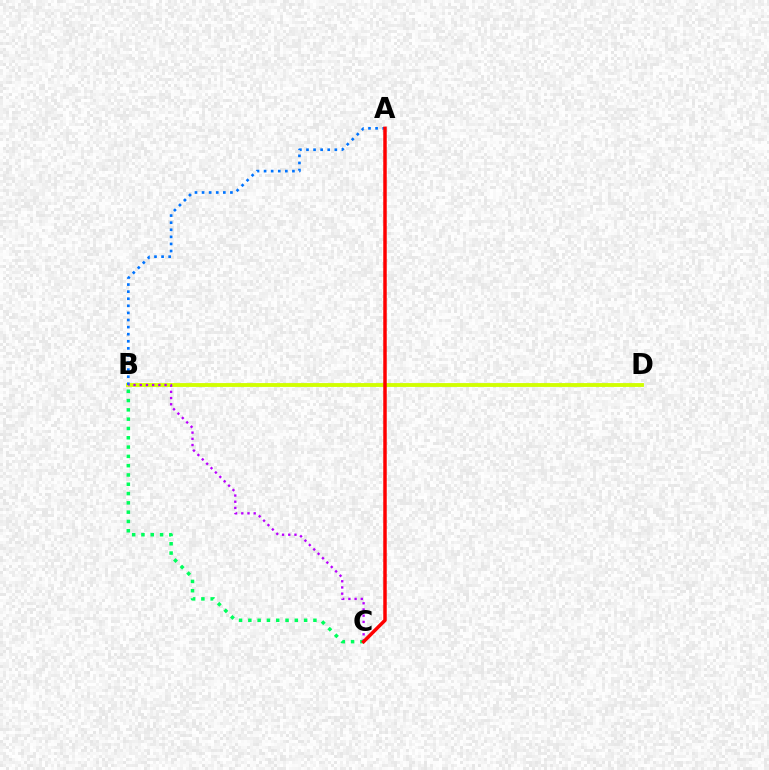{('B', 'D'): [{'color': '#d1ff00', 'line_style': 'solid', 'thickness': 2.77}], ('A', 'B'): [{'color': '#0074ff', 'line_style': 'dotted', 'thickness': 1.93}], ('B', 'C'): [{'color': '#b900ff', 'line_style': 'dotted', 'thickness': 1.69}, {'color': '#00ff5c', 'line_style': 'dotted', 'thickness': 2.53}], ('A', 'C'): [{'color': '#ff0000', 'line_style': 'solid', 'thickness': 2.51}]}